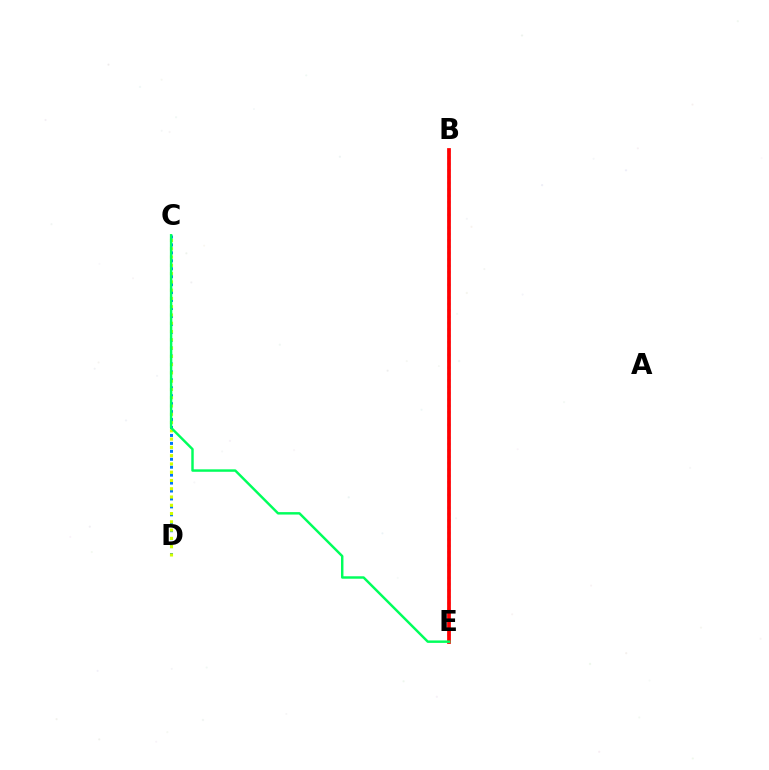{('C', 'D'): [{'color': '#0074ff', 'line_style': 'dotted', 'thickness': 2.16}, {'color': '#d1ff00', 'line_style': 'dotted', 'thickness': 2.25}], ('B', 'E'): [{'color': '#b900ff', 'line_style': 'dotted', 'thickness': 1.73}, {'color': '#ff0000', 'line_style': 'solid', 'thickness': 2.7}], ('C', 'E'): [{'color': '#00ff5c', 'line_style': 'solid', 'thickness': 1.77}]}